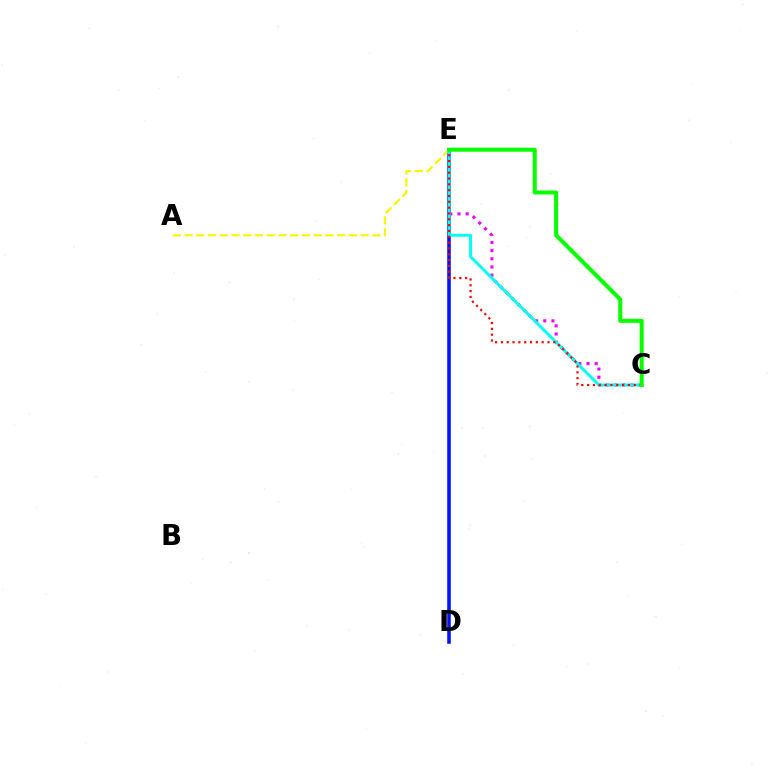{('D', 'E'): [{'color': '#0010ff', 'line_style': 'solid', 'thickness': 2.56}], ('A', 'E'): [{'color': '#fcf500', 'line_style': 'dashed', 'thickness': 1.59}], ('C', 'E'): [{'color': '#ee00ff', 'line_style': 'dotted', 'thickness': 2.22}, {'color': '#00fff6', 'line_style': 'solid', 'thickness': 2.13}, {'color': '#ff0000', 'line_style': 'dotted', 'thickness': 1.58}, {'color': '#08ff00', 'line_style': 'solid', 'thickness': 2.89}]}